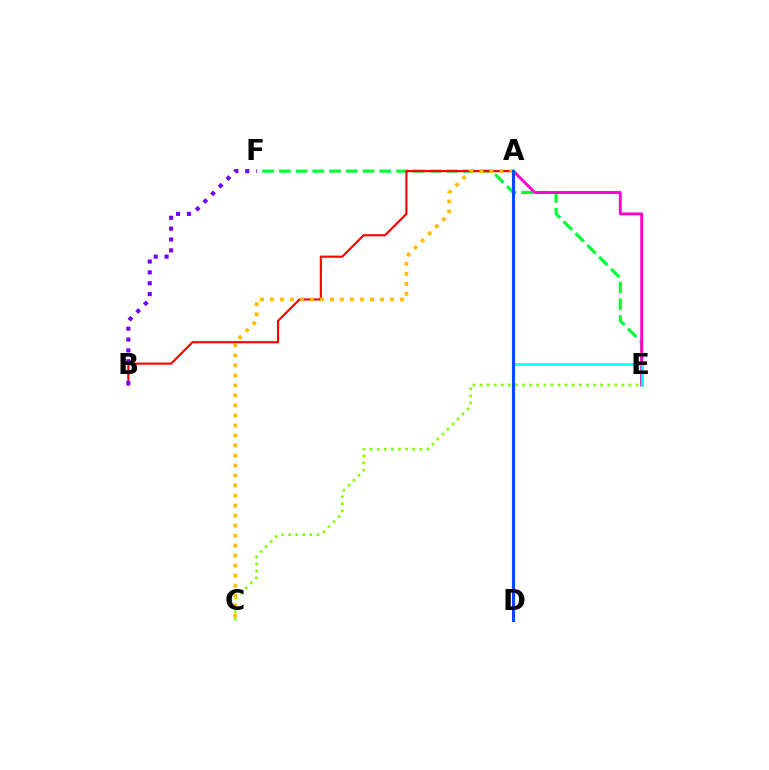{('E', 'F'): [{'color': '#00ff39', 'line_style': 'dashed', 'thickness': 2.27}], ('C', 'E'): [{'color': '#84ff00', 'line_style': 'dotted', 'thickness': 1.93}], ('A', 'B'): [{'color': '#ff0000', 'line_style': 'solid', 'thickness': 1.55}], ('A', 'E'): [{'color': '#ff00cf', 'line_style': 'solid', 'thickness': 2.09}, {'color': '#00fff6', 'line_style': 'solid', 'thickness': 1.85}], ('A', 'C'): [{'color': '#ffbd00', 'line_style': 'dotted', 'thickness': 2.72}], ('A', 'D'): [{'color': '#004bff', 'line_style': 'solid', 'thickness': 2.23}], ('B', 'F'): [{'color': '#7200ff', 'line_style': 'dotted', 'thickness': 2.95}]}